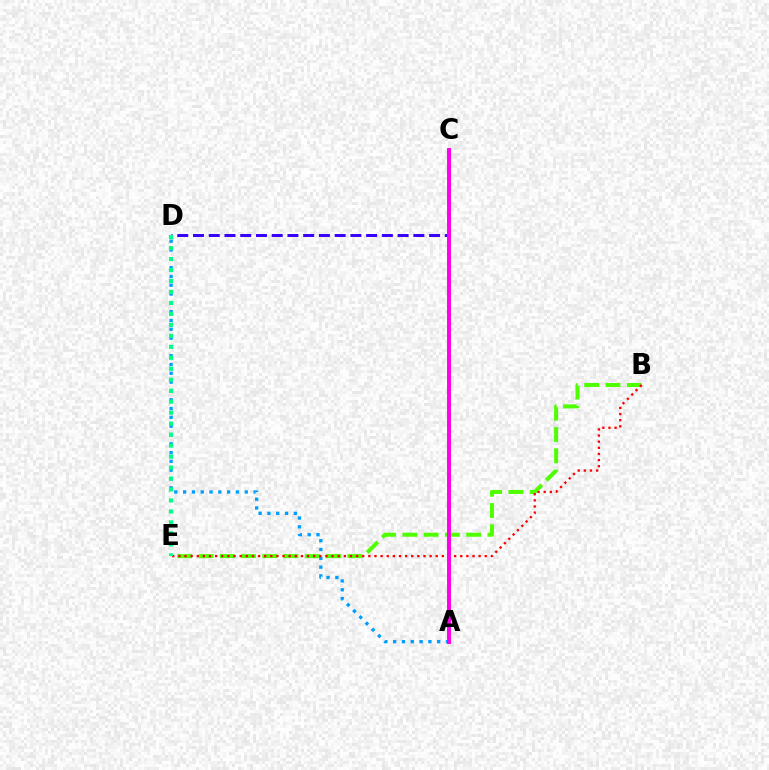{('B', 'E'): [{'color': '#4fff00', 'line_style': 'dashed', 'thickness': 2.89}, {'color': '#ff0000', 'line_style': 'dotted', 'thickness': 1.66}], ('A', 'D'): [{'color': '#009eff', 'line_style': 'dotted', 'thickness': 2.39}], ('A', 'C'): [{'color': '#ffd500', 'line_style': 'solid', 'thickness': 2.7}, {'color': '#ff00ed', 'line_style': 'solid', 'thickness': 2.83}], ('C', 'D'): [{'color': '#3700ff', 'line_style': 'dashed', 'thickness': 2.14}], ('D', 'E'): [{'color': '#00ff86', 'line_style': 'dotted', 'thickness': 2.98}]}